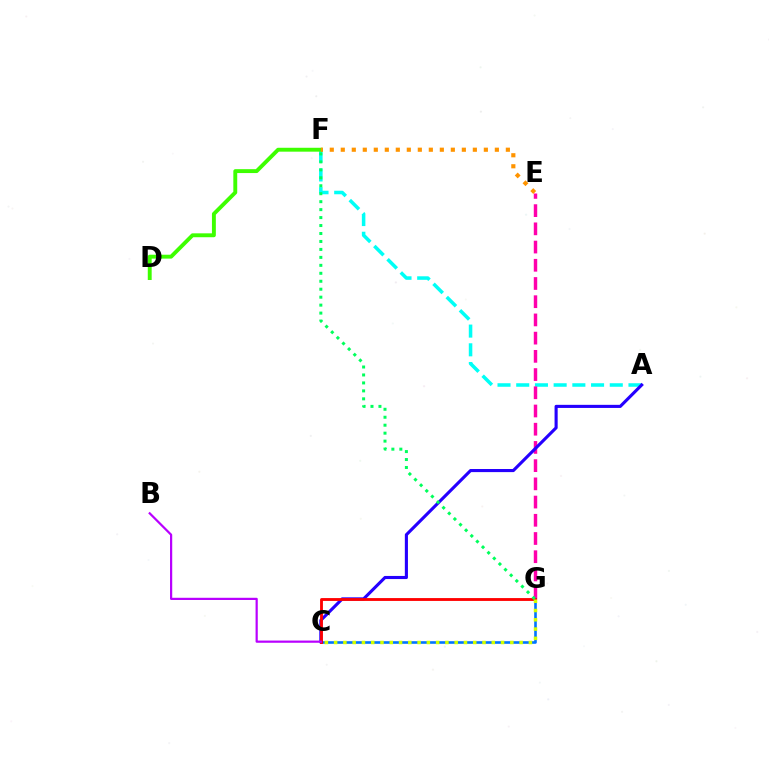{('A', 'F'): [{'color': '#00fff6', 'line_style': 'dashed', 'thickness': 2.54}], ('E', 'G'): [{'color': '#ff00ac', 'line_style': 'dashed', 'thickness': 2.47}], ('C', 'G'): [{'color': '#0074ff', 'line_style': 'solid', 'thickness': 1.89}, {'color': '#ff0000', 'line_style': 'solid', 'thickness': 2.04}, {'color': '#d1ff00', 'line_style': 'dotted', 'thickness': 2.52}], ('A', 'C'): [{'color': '#2500ff', 'line_style': 'solid', 'thickness': 2.24}], ('D', 'F'): [{'color': '#3dff00', 'line_style': 'solid', 'thickness': 2.8}], ('E', 'F'): [{'color': '#ff9400', 'line_style': 'dotted', 'thickness': 2.99}], ('F', 'G'): [{'color': '#00ff5c', 'line_style': 'dotted', 'thickness': 2.16}], ('B', 'C'): [{'color': '#b900ff', 'line_style': 'solid', 'thickness': 1.59}]}